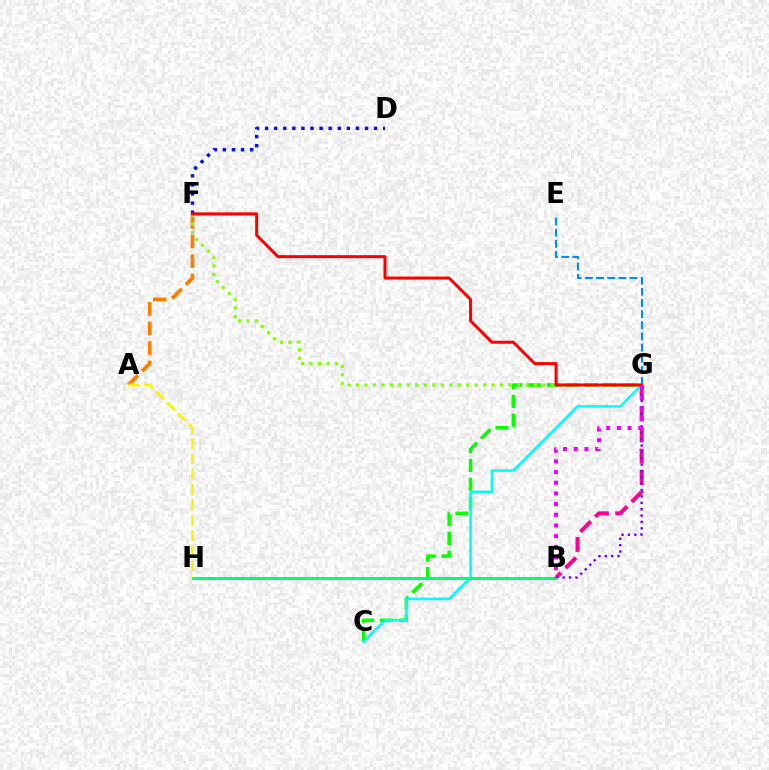{('A', 'F'): [{'color': '#ff7c00', 'line_style': 'dashed', 'thickness': 2.65}], ('C', 'G'): [{'color': '#08ff00', 'line_style': 'dashed', 'thickness': 2.56}, {'color': '#00fff6', 'line_style': 'solid', 'thickness': 1.85}], ('B', 'G'): [{'color': '#ff0094', 'line_style': 'dashed', 'thickness': 2.88}, {'color': '#7200ff', 'line_style': 'dotted', 'thickness': 1.73}, {'color': '#ee00ff', 'line_style': 'dotted', 'thickness': 2.9}], ('D', 'F'): [{'color': '#0010ff', 'line_style': 'dotted', 'thickness': 2.47}], ('E', 'G'): [{'color': '#008cff', 'line_style': 'dashed', 'thickness': 1.52}], ('F', 'G'): [{'color': '#84ff00', 'line_style': 'dotted', 'thickness': 2.3}, {'color': '#ff0000', 'line_style': 'solid', 'thickness': 2.18}], ('B', 'H'): [{'color': '#00ff74', 'line_style': 'solid', 'thickness': 2.18}], ('A', 'H'): [{'color': '#fcf500', 'line_style': 'dashed', 'thickness': 2.09}]}